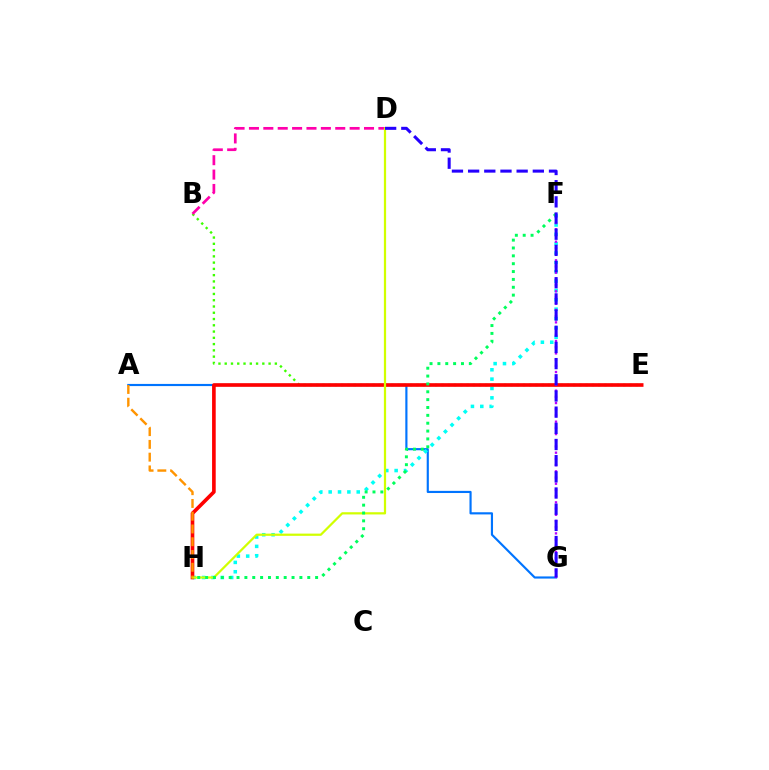{('A', 'G'): [{'color': '#0074ff', 'line_style': 'solid', 'thickness': 1.55}], ('B', 'E'): [{'color': '#3dff00', 'line_style': 'dotted', 'thickness': 1.7}], ('B', 'D'): [{'color': '#ff00ac', 'line_style': 'dashed', 'thickness': 1.95}], ('F', 'H'): [{'color': '#00fff6', 'line_style': 'dotted', 'thickness': 2.54}, {'color': '#00ff5c', 'line_style': 'dotted', 'thickness': 2.13}], ('E', 'H'): [{'color': '#ff0000', 'line_style': 'solid', 'thickness': 2.62}], ('D', 'H'): [{'color': '#d1ff00', 'line_style': 'solid', 'thickness': 1.6}], ('A', 'H'): [{'color': '#ff9400', 'line_style': 'dashed', 'thickness': 1.73}], ('F', 'G'): [{'color': '#b900ff', 'line_style': 'dotted', 'thickness': 1.69}], ('D', 'G'): [{'color': '#2500ff', 'line_style': 'dashed', 'thickness': 2.2}]}